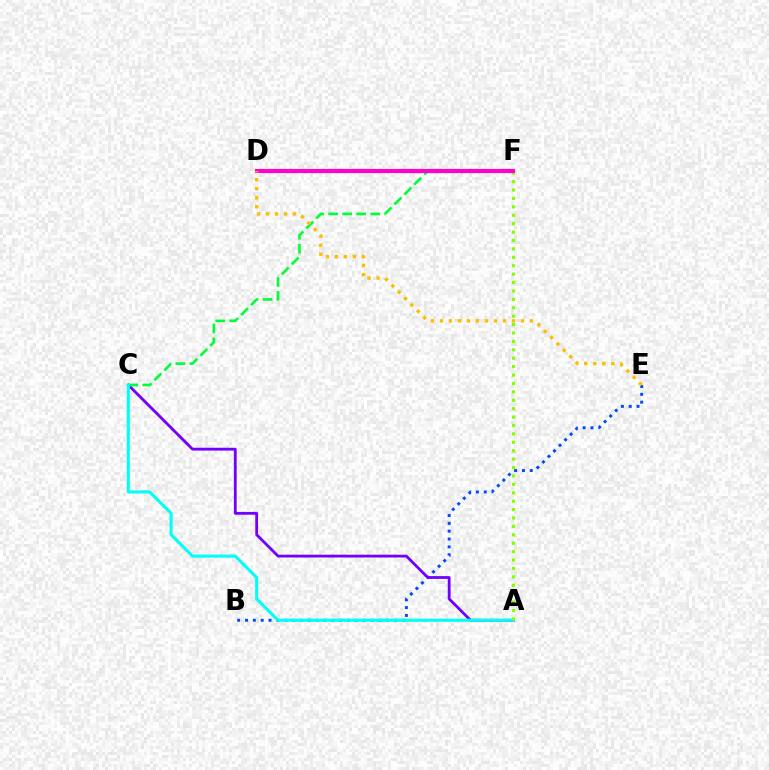{('B', 'E'): [{'color': '#004bff', 'line_style': 'dotted', 'thickness': 2.13}], ('A', 'C'): [{'color': '#7200ff', 'line_style': 'solid', 'thickness': 2.02}, {'color': '#00fff6', 'line_style': 'solid', 'thickness': 2.2}], ('C', 'F'): [{'color': '#00ff39', 'line_style': 'dashed', 'thickness': 1.9}], ('D', 'F'): [{'color': '#ff0000', 'line_style': 'dotted', 'thickness': 2.25}, {'color': '#ff00cf', 'line_style': 'solid', 'thickness': 2.96}], ('A', 'F'): [{'color': '#84ff00', 'line_style': 'dotted', 'thickness': 2.28}], ('D', 'E'): [{'color': '#ffbd00', 'line_style': 'dotted', 'thickness': 2.45}]}